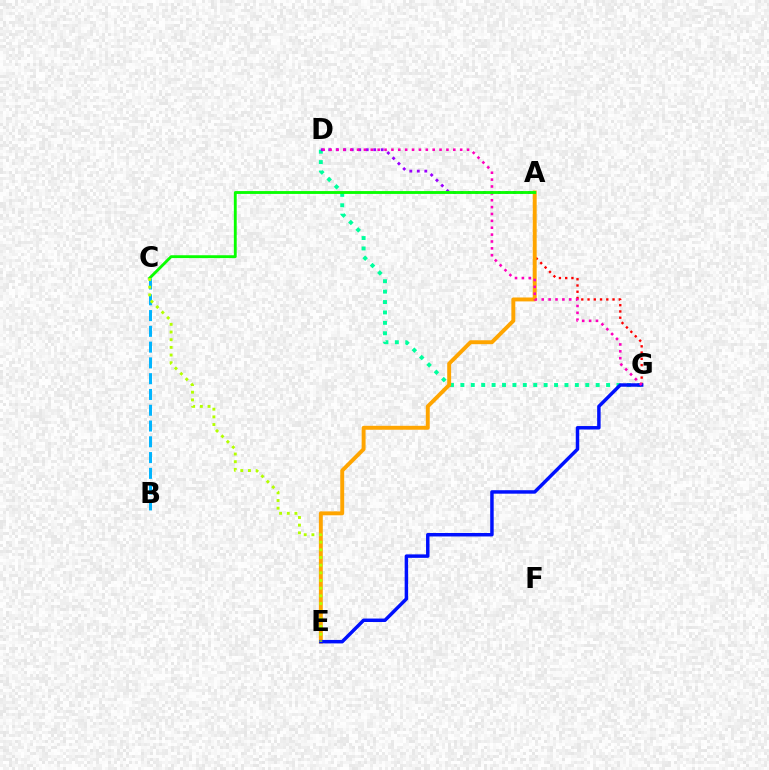{('D', 'G'): [{'color': '#00ff9d', 'line_style': 'dotted', 'thickness': 2.83}, {'color': '#ff00bd', 'line_style': 'dotted', 'thickness': 1.87}], ('A', 'G'): [{'color': '#ff0000', 'line_style': 'dotted', 'thickness': 1.7}], ('A', 'D'): [{'color': '#9b00ff', 'line_style': 'dotted', 'thickness': 2.04}], ('A', 'E'): [{'color': '#ffa500', 'line_style': 'solid', 'thickness': 2.82}], ('B', 'C'): [{'color': '#00b5ff', 'line_style': 'dashed', 'thickness': 2.14}], ('E', 'G'): [{'color': '#0010ff', 'line_style': 'solid', 'thickness': 2.5}], ('A', 'C'): [{'color': '#08ff00', 'line_style': 'solid', 'thickness': 2.06}], ('C', 'E'): [{'color': '#b3ff00', 'line_style': 'dotted', 'thickness': 2.08}]}